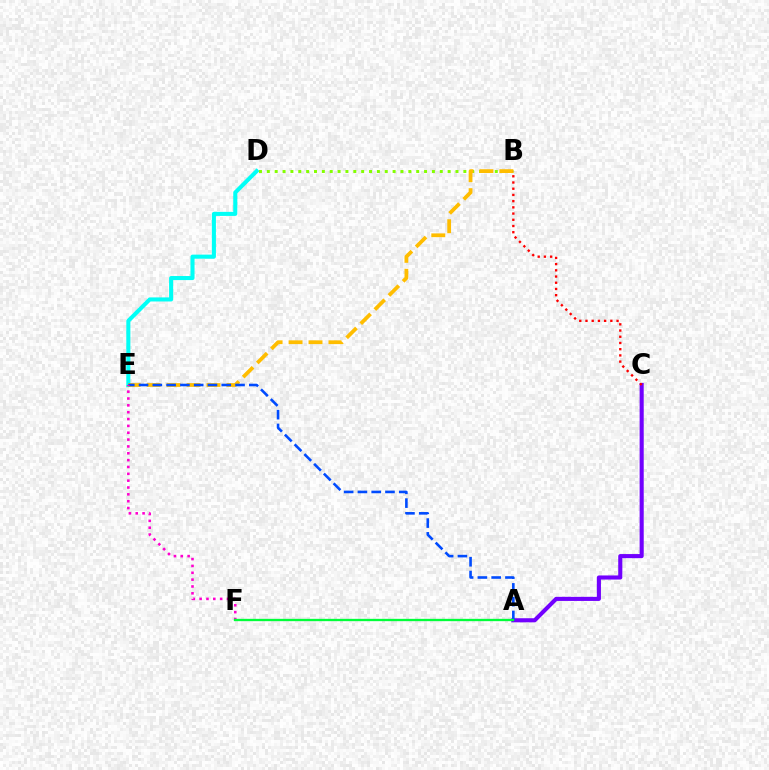{('A', 'C'): [{'color': '#7200ff', 'line_style': 'solid', 'thickness': 2.95}], ('D', 'E'): [{'color': '#00fff6', 'line_style': 'solid', 'thickness': 2.93}], ('B', 'D'): [{'color': '#84ff00', 'line_style': 'dotted', 'thickness': 2.14}], ('B', 'E'): [{'color': '#ffbd00', 'line_style': 'dashed', 'thickness': 2.71}], ('A', 'E'): [{'color': '#004bff', 'line_style': 'dashed', 'thickness': 1.87}], ('E', 'F'): [{'color': '#ff00cf', 'line_style': 'dotted', 'thickness': 1.86}], ('B', 'C'): [{'color': '#ff0000', 'line_style': 'dotted', 'thickness': 1.69}], ('A', 'F'): [{'color': '#00ff39', 'line_style': 'solid', 'thickness': 1.67}]}